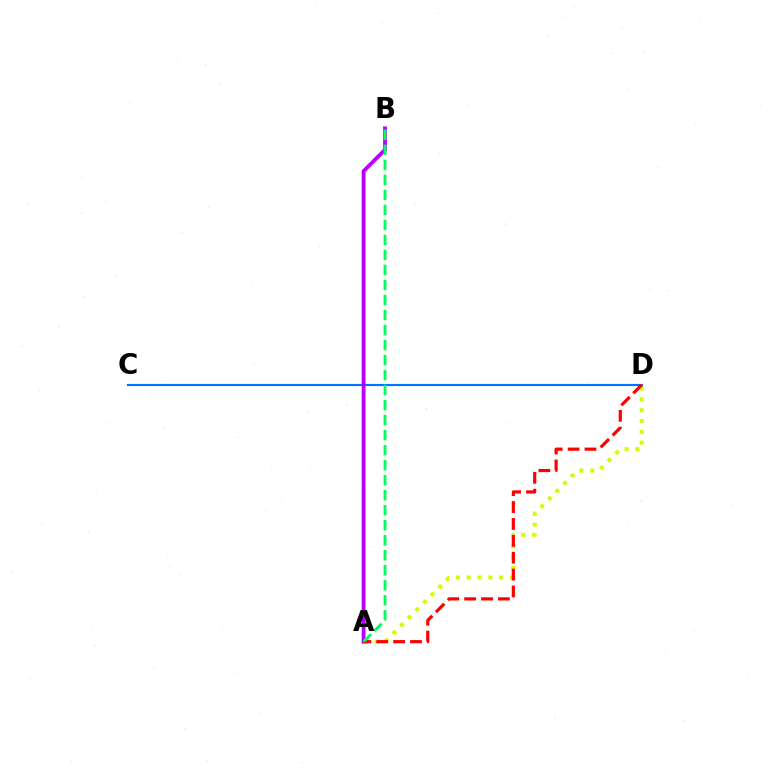{('A', 'D'): [{'color': '#d1ff00', 'line_style': 'dotted', 'thickness': 2.94}, {'color': '#ff0000', 'line_style': 'dashed', 'thickness': 2.29}], ('C', 'D'): [{'color': '#0074ff', 'line_style': 'solid', 'thickness': 1.55}], ('A', 'B'): [{'color': '#b900ff', 'line_style': 'solid', 'thickness': 2.76}, {'color': '#00ff5c', 'line_style': 'dashed', 'thickness': 2.04}]}